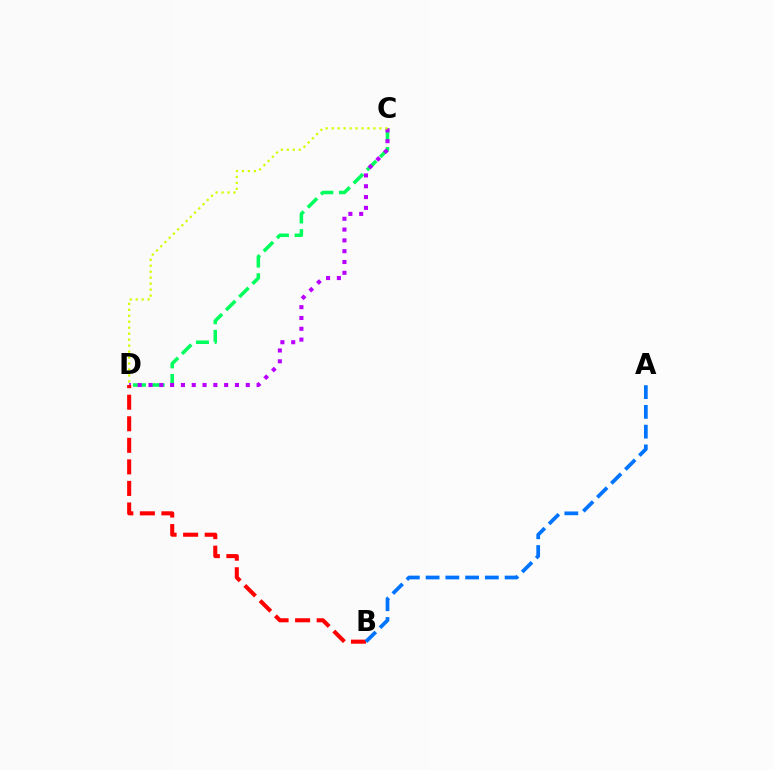{('C', 'D'): [{'color': '#00ff5c', 'line_style': 'dashed', 'thickness': 2.53}, {'color': '#b900ff', 'line_style': 'dotted', 'thickness': 2.94}, {'color': '#d1ff00', 'line_style': 'dotted', 'thickness': 1.62}], ('B', 'D'): [{'color': '#ff0000', 'line_style': 'dashed', 'thickness': 2.93}], ('A', 'B'): [{'color': '#0074ff', 'line_style': 'dashed', 'thickness': 2.68}]}